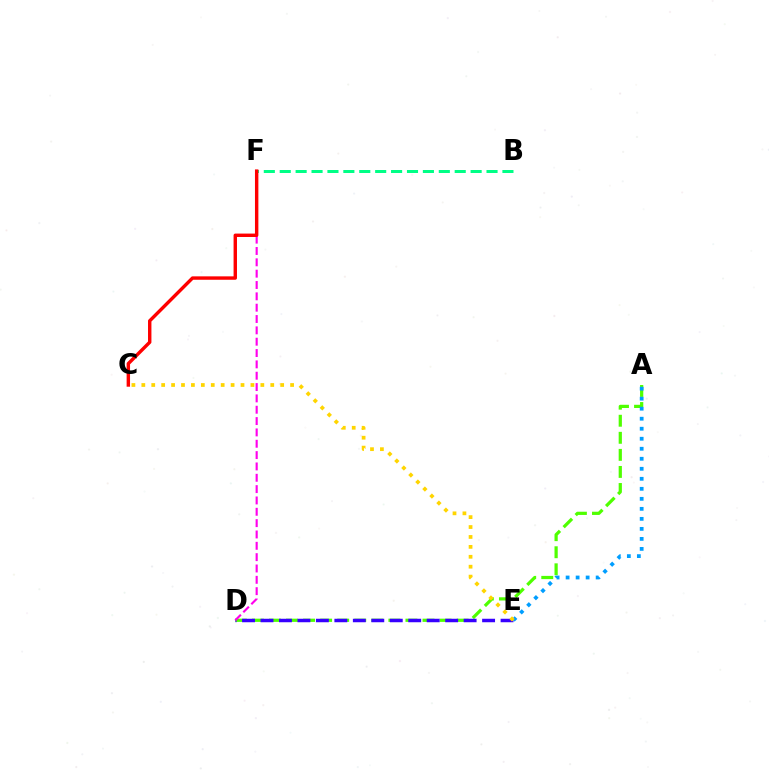{('B', 'F'): [{'color': '#00ff86', 'line_style': 'dashed', 'thickness': 2.16}], ('A', 'D'): [{'color': '#4fff00', 'line_style': 'dashed', 'thickness': 2.32}], ('D', 'E'): [{'color': '#3700ff', 'line_style': 'dashed', 'thickness': 2.51}], ('D', 'F'): [{'color': '#ff00ed', 'line_style': 'dashed', 'thickness': 1.54}], ('A', 'E'): [{'color': '#009eff', 'line_style': 'dotted', 'thickness': 2.72}], ('C', 'E'): [{'color': '#ffd500', 'line_style': 'dotted', 'thickness': 2.69}], ('C', 'F'): [{'color': '#ff0000', 'line_style': 'solid', 'thickness': 2.46}]}